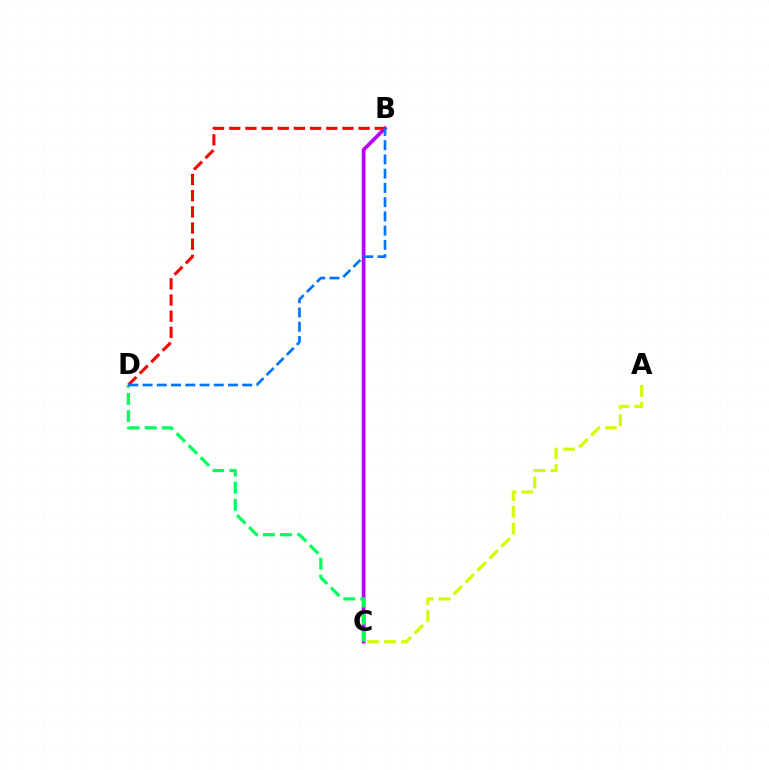{('B', 'C'): [{'color': '#b900ff', 'line_style': 'solid', 'thickness': 2.66}], ('C', 'D'): [{'color': '#00ff5c', 'line_style': 'dashed', 'thickness': 2.32}], ('B', 'D'): [{'color': '#ff0000', 'line_style': 'dashed', 'thickness': 2.2}, {'color': '#0074ff', 'line_style': 'dashed', 'thickness': 1.93}], ('A', 'C'): [{'color': '#d1ff00', 'line_style': 'dashed', 'thickness': 2.3}]}